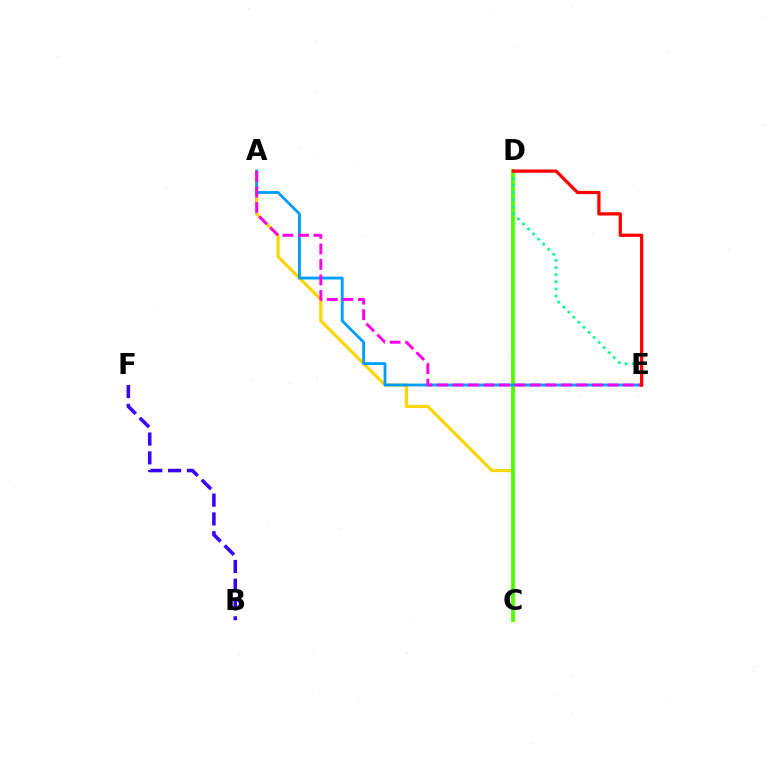{('A', 'C'): [{'color': '#ffd500', 'line_style': 'solid', 'thickness': 2.28}], ('C', 'D'): [{'color': '#4fff00', 'line_style': 'solid', 'thickness': 2.74}], ('A', 'E'): [{'color': '#009eff', 'line_style': 'solid', 'thickness': 2.06}, {'color': '#ff00ed', 'line_style': 'dashed', 'thickness': 2.11}], ('D', 'E'): [{'color': '#00ff86', 'line_style': 'dotted', 'thickness': 1.94}, {'color': '#ff0000', 'line_style': 'solid', 'thickness': 2.34}], ('B', 'F'): [{'color': '#3700ff', 'line_style': 'dashed', 'thickness': 2.55}]}